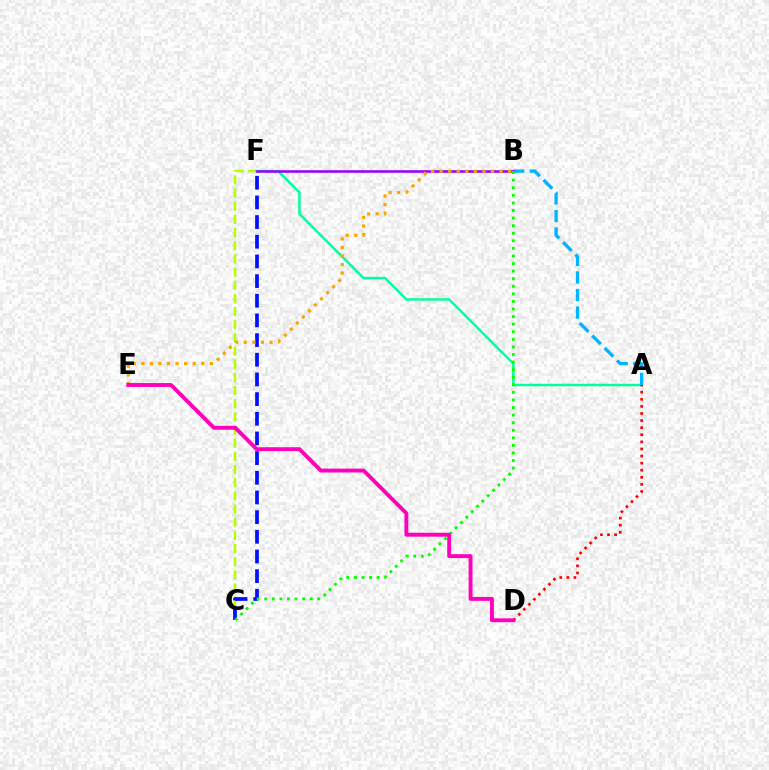{('C', 'F'): [{'color': '#b3ff00', 'line_style': 'dashed', 'thickness': 1.79}, {'color': '#0010ff', 'line_style': 'dashed', 'thickness': 2.67}], ('A', 'F'): [{'color': '#00ff9d', 'line_style': 'solid', 'thickness': 1.76}], ('A', 'B'): [{'color': '#00b5ff', 'line_style': 'dashed', 'thickness': 2.39}], ('B', 'F'): [{'color': '#9b00ff', 'line_style': 'solid', 'thickness': 1.85}], ('A', 'D'): [{'color': '#ff0000', 'line_style': 'dotted', 'thickness': 1.93}], ('B', 'C'): [{'color': '#08ff00', 'line_style': 'dotted', 'thickness': 2.06}], ('B', 'E'): [{'color': '#ffa500', 'line_style': 'dotted', 'thickness': 2.33}], ('D', 'E'): [{'color': '#ff00bd', 'line_style': 'solid', 'thickness': 2.8}]}